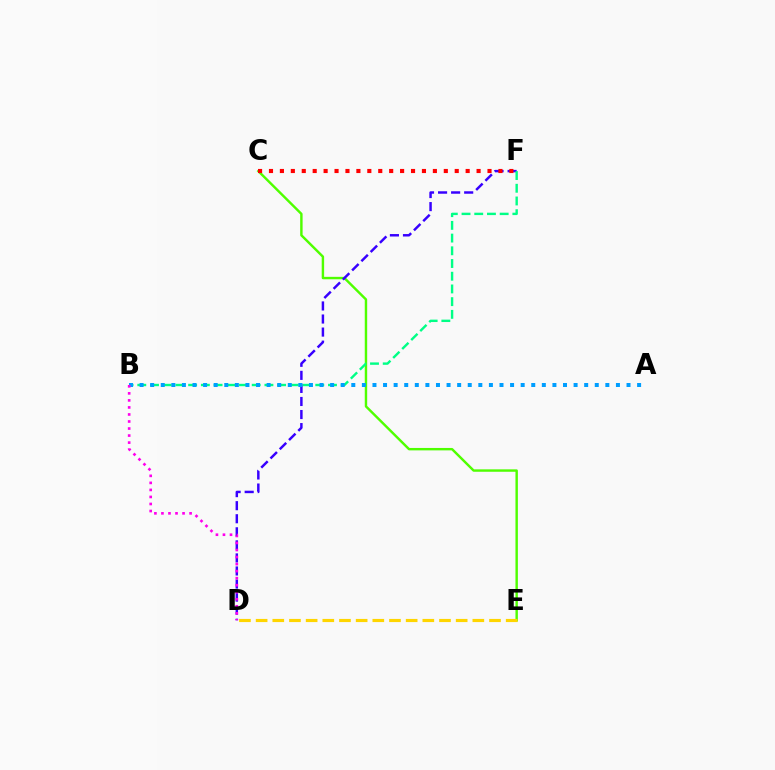{('C', 'E'): [{'color': '#4fff00', 'line_style': 'solid', 'thickness': 1.74}], ('D', 'F'): [{'color': '#3700ff', 'line_style': 'dashed', 'thickness': 1.77}], ('D', 'E'): [{'color': '#ffd500', 'line_style': 'dashed', 'thickness': 2.26}], ('C', 'F'): [{'color': '#ff0000', 'line_style': 'dotted', 'thickness': 2.97}], ('B', 'F'): [{'color': '#00ff86', 'line_style': 'dashed', 'thickness': 1.73}], ('A', 'B'): [{'color': '#009eff', 'line_style': 'dotted', 'thickness': 2.88}], ('B', 'D'): [{'color': '#ff00ed', 'line_style': 'dotted', 'thickness': 1.91}]}